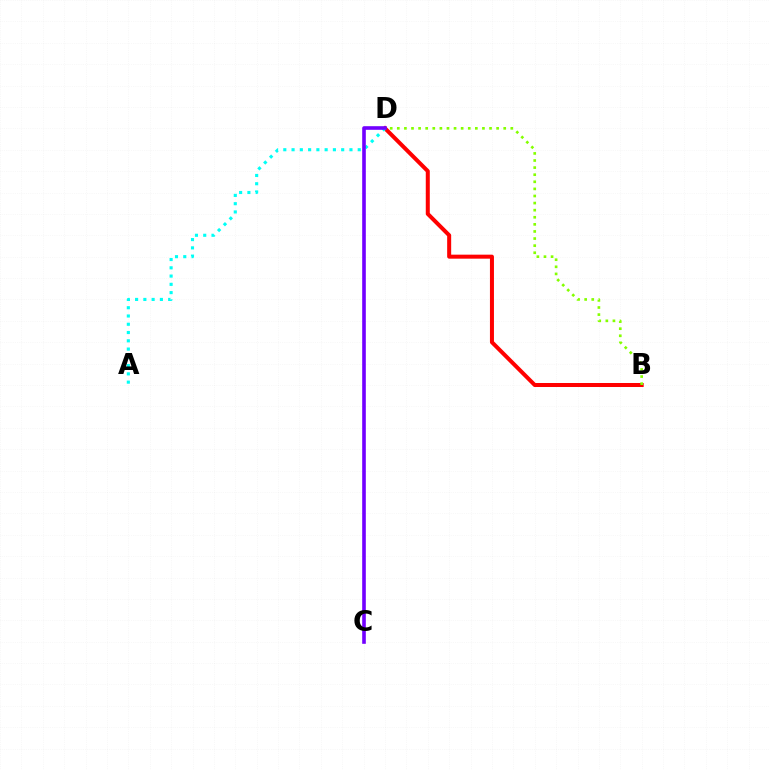{('B', 'D'): [{'color': '#ff0000', 'line_style': 'solid', 'thickness': 2.89}, {'color': '#84ff00', 'line_style': 'dotted', 'thickness': 1.93}], ('A', 'D'): [{'color': '#00fff6', 'line_style': 'dotted', 'thickness': 2.25}], ('C', 'D'): [{'color': '#7200ff', 'line_style': 'solid', 'thickness': 2.6}]}